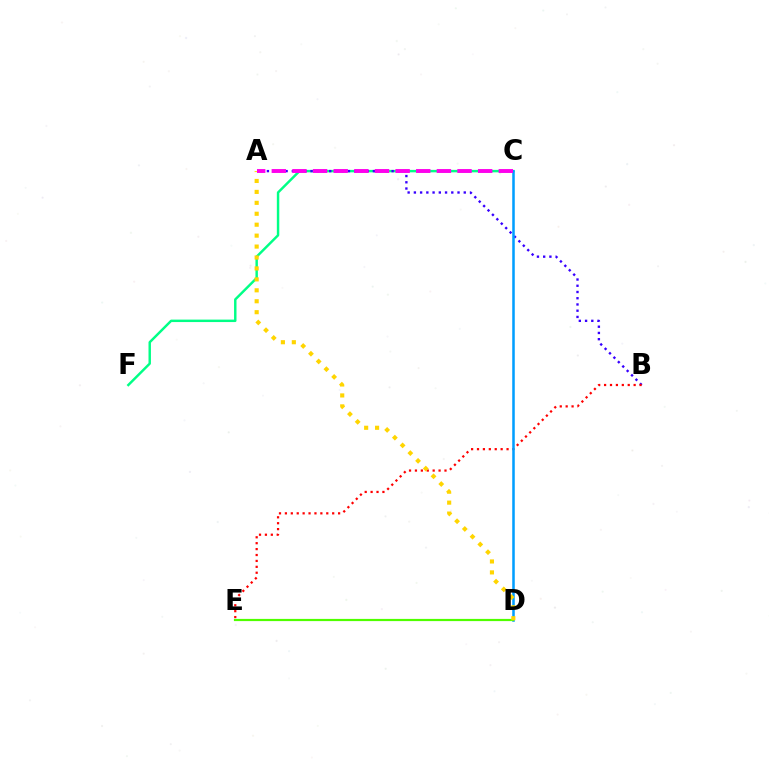{('C', 'F'): [{'color': '#00ff86', 'line_style': 'solid', 'thickness': 1.76}], ('A', 'B'): [{'color': '#3700ff', 'line_style': 'dotted', 'thickness': 1.69}], ('B', 'E'): [{'color': '#ff0000', 'line_style': 'dotted', 'thickness': 1.61}], ('C', 'D'): [{'color': '#009eff', 'line_style': 'solid', 'thickness': 1.82}], ('D', 'E'): [{'color': '#4fff00', 'line_style': 'solid', 'thickness': 1.58}], ('A', 'D'): [{'color': '#ffd500', 'line_style': 'dotted', 'thickness': 2.97}], ('A', 'C'): [{'color': '#ff00ed', 'line_style': 'dashed', 'thickness': 2.8}]}